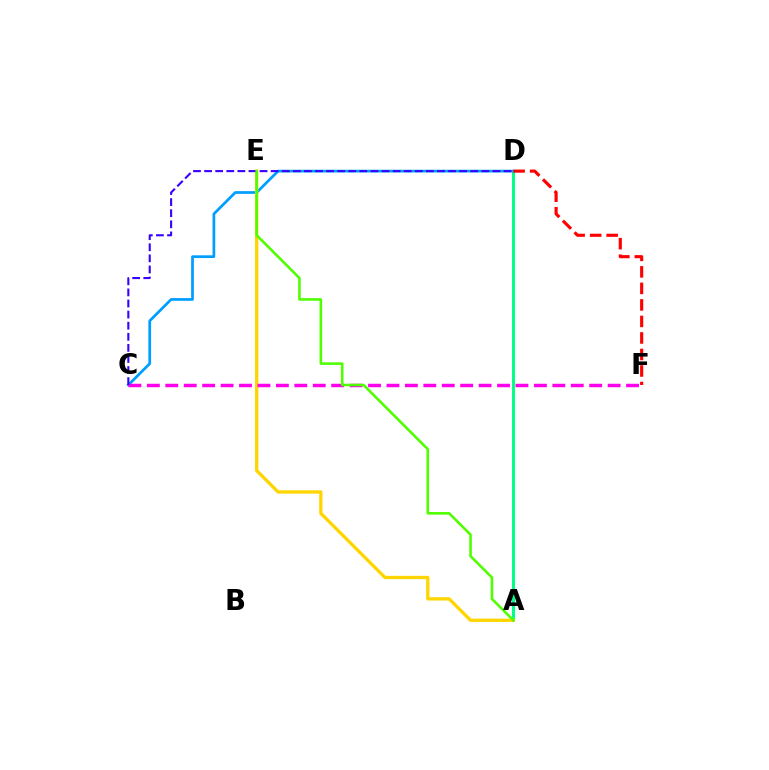{('A', 'D'): [{'color': '#00ff86', 'line_style': 'solid', 'thickness': 2.13}], ('C', 'D'): [{'color': '#009eff', 'line_style': 'solid', 'thickness': 1.97}, {'color': '#3700ff', 'line_style': 'dashed', 'thickness': 1.51}], ('A', 'E'): [{'color': '#ffd500', 'line_style': 'solid', 'thickness': 2.38}, {'color': '#4fff00', 'line_style': 'solid', 'thickness': 1.86}], ('C', 'F'): [{'color': '#ff00ed', 'line_style': 'dashed', 'thickness': 2.5}], ('D', 'F'): [{'color': '#ff0000', 'line_style': 'dashed', 'thickness': 2.24}]}